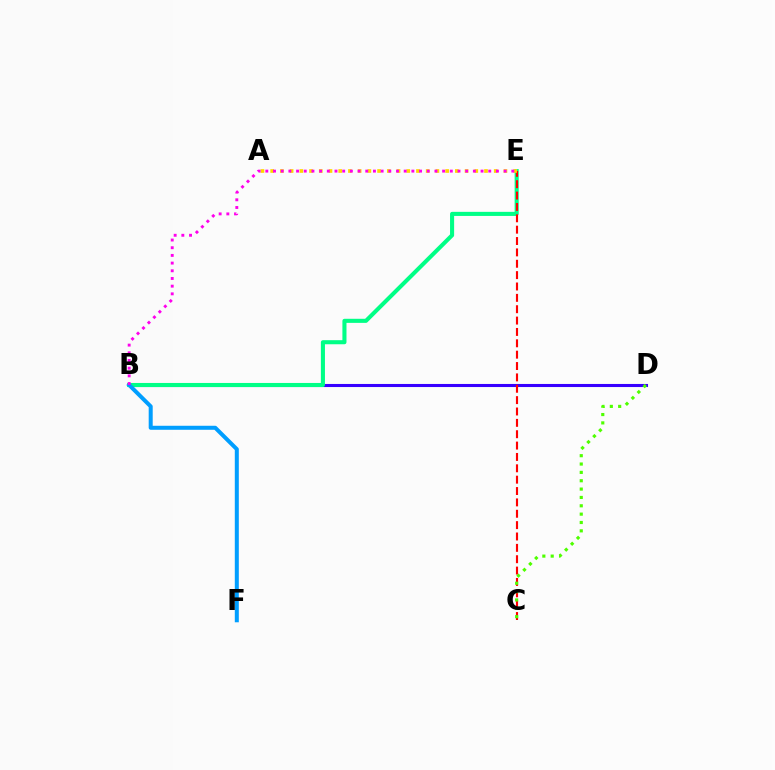{('B', 'D'): [{'color': '#3700ff', 'line_style': 'solid', 'thickness': 2.21}], ('B', 'E'): [{'color': '#00ff86', 'line_style': 'solid', 'thickness': 2.94}, {'color': '#ff00ed', 'line_style': 'dotted', 'thickness': 2.09}], ('B', 'F'): [{'color': '#009eff', 'line_style': 'solid', 'thickness': 2.89}], ('C', 'E'): [{'color': '#ff0000', 'line_style': 'dashed', 'thickness': 1.54}], ('A', 'E'): [{'color': '#ffd500', 'line_style': 'dotted', 'thickness': 2.64}], ('C', 'D'): [{'color': '#4fff00', 'line_style': 'dotted', 'thickness': 2.27}]}